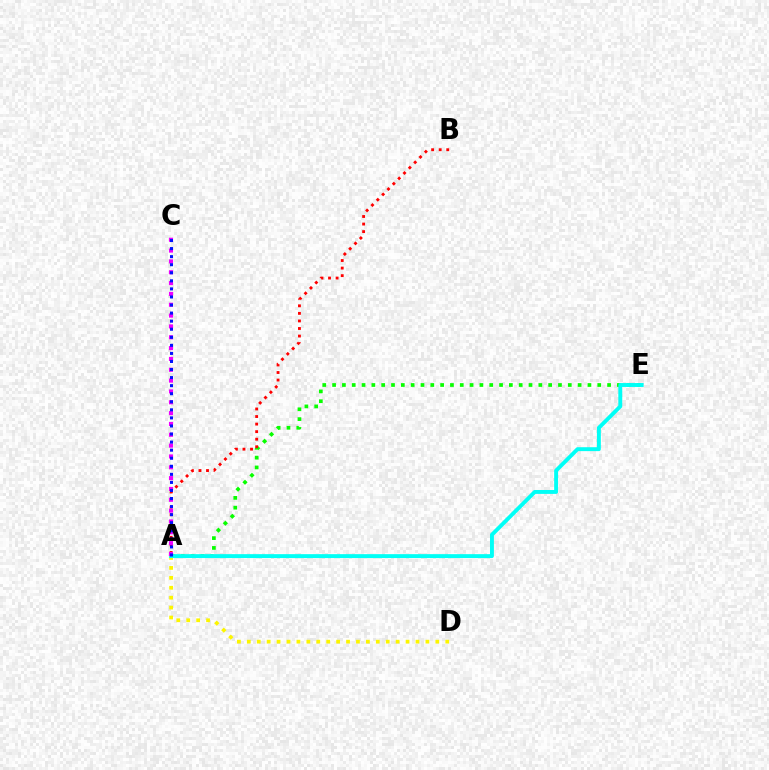{('A', 'E'): [{'color': '#08ff00', 'line_style': 'dotted', 'thickness': 2.67}, {'color': '#00fff6', 'line_style': 'solid', 'thickness': 2.81}], ('A', 'D'): [{'color': '#fcf500', 'line_style': 'dotted', 'thickness': 2.7}], ('A', 'B'): [{'color': '#ff0000', 'line_style': 'dotted', 'thickness': 2.05}], ('A', 'C'): [{'color': '#ee00ff', 'line_style': 'dotted', 'thickness': 2.94}, {'color': '#0010ff', 'line_style': 'dotted', 'thickness': 2.19}]}